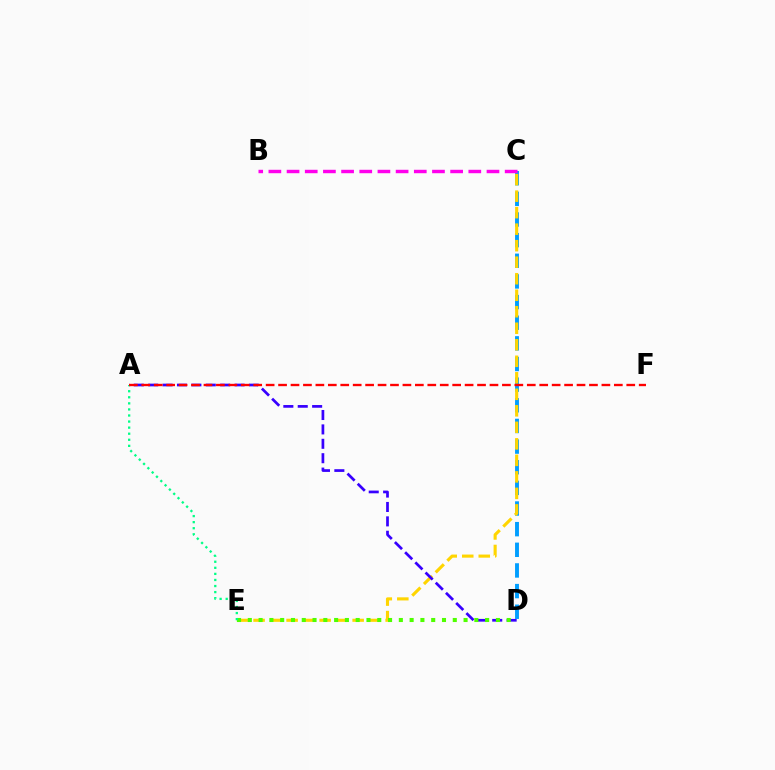{('C', 'D'): [{'color': '#009eff', 'line_style': 'dashed', 'thickness': 2.8}], ('C', 'E'): [{'color': '#ffd500', 'line_style': 'dashed', 'thickness': 2.24}], ('B', 'C'): [{'color': '#ff00ed', 'line_style': 'dashed', 'thickness': 2.47}], ('A', 'D'): [{'color': '#3700ff', 'line_style': 'dashed', 'thickness': 1.96}], ('D', 'E'): [{'color': '#4fff00', 'line_style': 'dotted', 'thickness': 2.93}], ('A', 'E'): [{'color': '#00ff86', 'line_style': 'dotted', 'thickness': 1.65}], ('A', 'F'): [{'color': '#ff0000', 'line_style': 'dashed', 'thickness': 1.69}]}